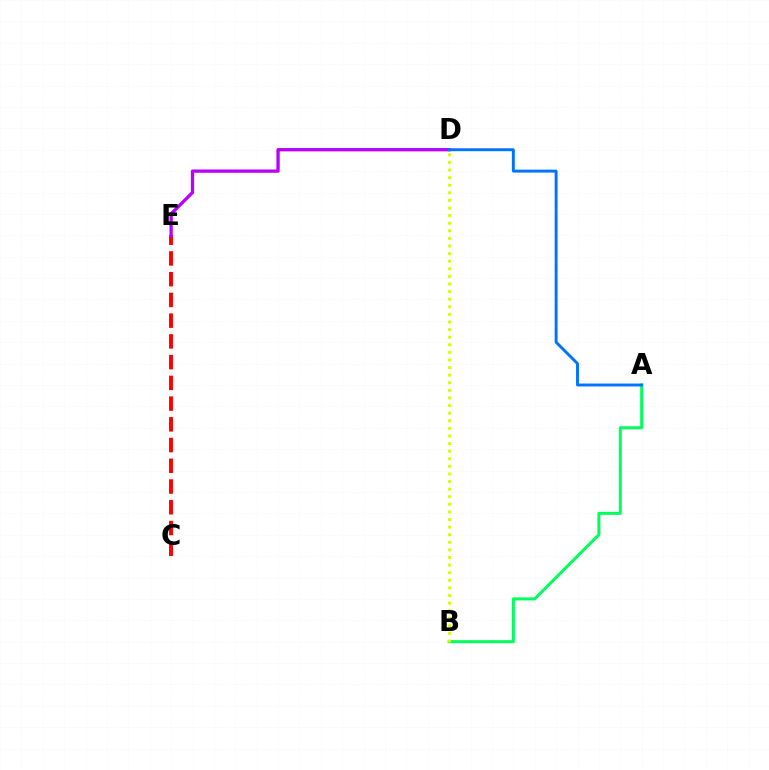{('C', 'E'): [{'color': '#ff0000', 'line_style': 'dashed', 'thickness': 2.82}], ('A', 'B'): [{'color': '#00ff5c', 'line_style': 'solid', 'thickness': 2.17}], ('D', 'E'): [{'color': '#b900ff', 'line_style': 'solid', 'thickness': 2.38}], ('A', 'D'): [{'color': '#0074ff', 'line_style': 'solid', 'thickness': 2.1}], ('B', 'D'): [{'color': '#d1ff00', 'line_style': 'dotted', 'thickness': 2.06}]}